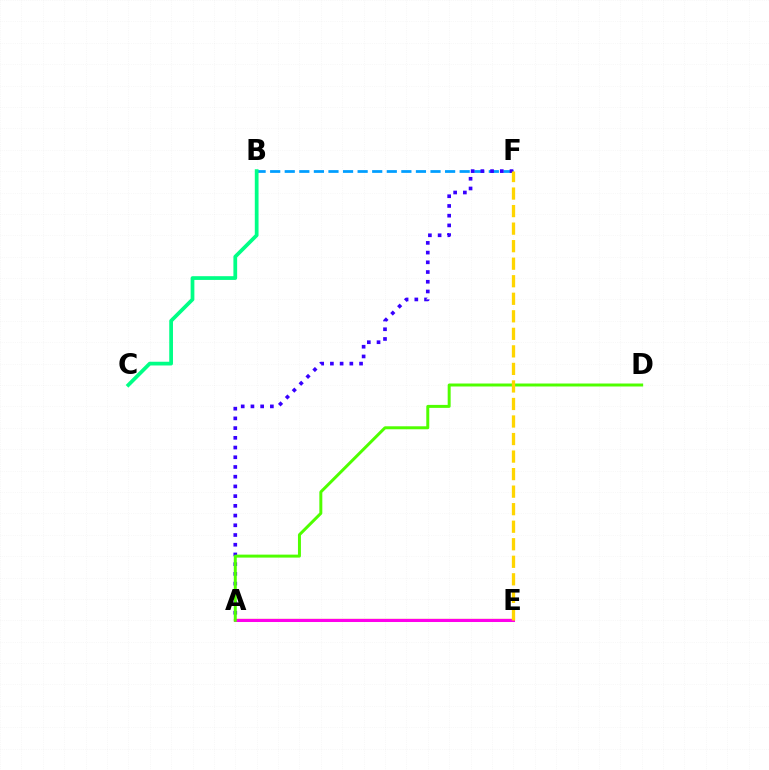{('B', 'F'): [{'color': '#009eff', 'line_style': 'dashed', 'thickness': 1.98}], ('A', 'E'): [{'color': '#ff0000', 'line_style': 'solid', 'thickness': 1.63}, {'color': '#ff00ed', 'line_style': 'solid', 'thickness': 2.18}], ('A', 'F'): [{'color': '#3700ff', 'line_style': 'dotted', 'thickness': 2.64}], ('A', 'D'): [{'color': '#4fff00', 'line_style': 'solid', 'thickness': 2.14}], ('B', 'C'): [{'color': '#00ff86', 'line_style': 'solid', 'thickness': 2.69}], ('E', 'F'): [{'color': '#ffd500', 'line_style': 'dashed', 'thickness': 2.38}]}